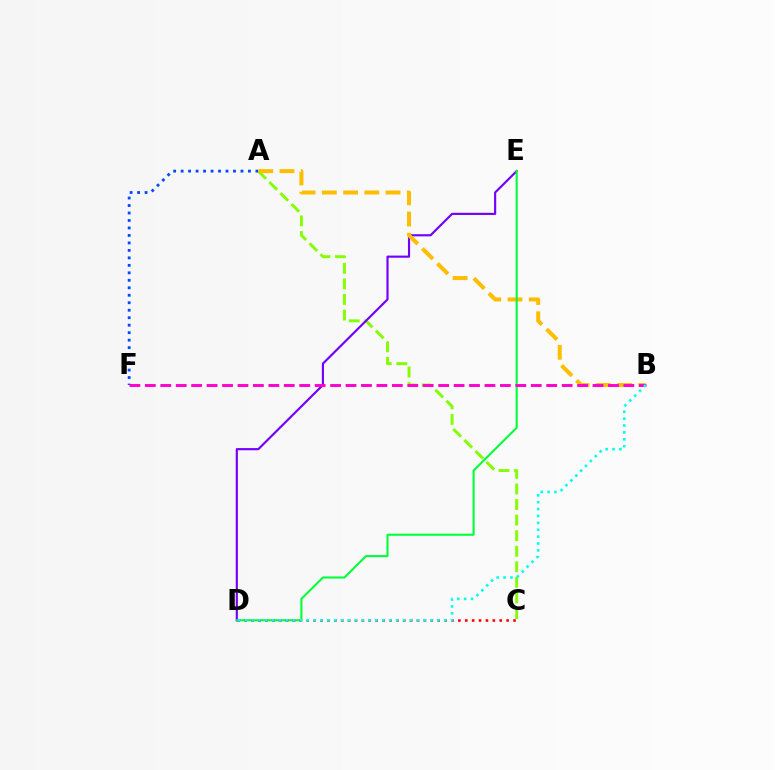{('A', 'C'): [{'color': '#84ff00', 'line_style': 'dashed', 'thickness': 2.12}], ('A', 'F'): [{'color': '#004bff', 'line_style': 'dotted', 'thickness': 2.03}], ('D', 'E'): [{'color': '#7200ff', 'line_style': 'solid', 'thickness': 1.55}, {'color': '#00ff39', 'line_style': 'solid', 'thickness': 1.51}], ('A', 'B'): [{'color': '#ffbd00', 'line_style': 'dashed', 'thickness': 2.89}], ('C', 'D'): [{'color': '#ff0000', 'line_style': 'dotted', 'thickness': 1.87}], ('B', 'F'): [{'color': '#ff00cf', 'line_style': 'dashed', 'thickness': 2.1}], ('B', 'D'): [{'color': '#00fff6', 'line_style': 'dotted', 'thickness': 1.87}]}